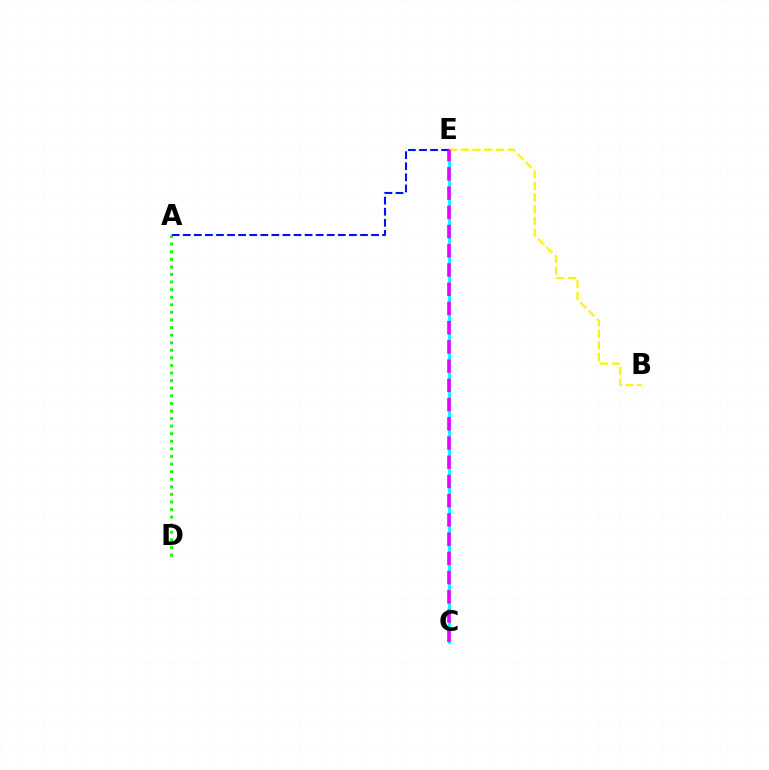{('A', 'D'): [{'color': '#08ff00', 'line_style': 'dotted', 'thickness': 2.06}], ('B', 'E'): [{'color': '#fcf500', 'line_style': 'dashed', 'thickness': 1.59}], ('C', 'E'): [{'color': '#ff0000', 'line_style': 'dotted', 'thickness': 2.08}, {'color': '#00fff6', 'line_style': 'solid', 'thickness': 2.3}, {'color': '#ee00ff', 'line_style': 'dashed', 'thickness': 2.61}], ('A', 'E'): [{'color': '#0010ff', 'line_style': 'dashed', 'thickness': 1.5}]}